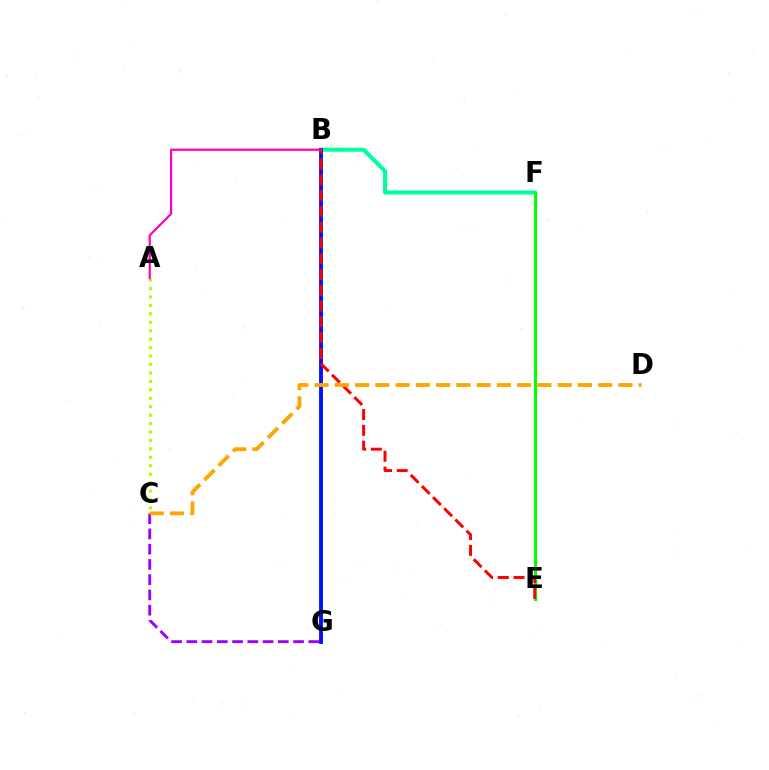{('B', 'F'): [{'color': '#00ff9d', 'line_style': 'solid', 'thickness': 2.92}], ('B', 'G'): [{'color': '#00b5ff', 'line_style': 'dotted', 'thickness': 1.94}, {'color': '#0010ff', 'line_style': 'solid', 'thickness': 2.77}], ('E', 'F'): [{'color': '#08ff00', 'line_style': 'solid', 'thickness': 2.26}], ('A', 'C'): [{'color': '#b3ff00', 'line_style': 'dotted', 'thickness': 2.29}], ('B', 'E'): [{'color': '#ff0000', 'line_style': 'dashed', 'thickness': 2.14}], ('C', 'G'): [{'color': '#9b00ff', 'line_style': 'dashed', 'thickness': 2.07}], ('C', 'D'): [{'color': '#ffa500', 'line_style': 'dashed', 'thickness': 2.75}], ('A', 'B'): [{'color': '#ff00bd', 'line_style': 'solid', 'thickness': 1.59}]}